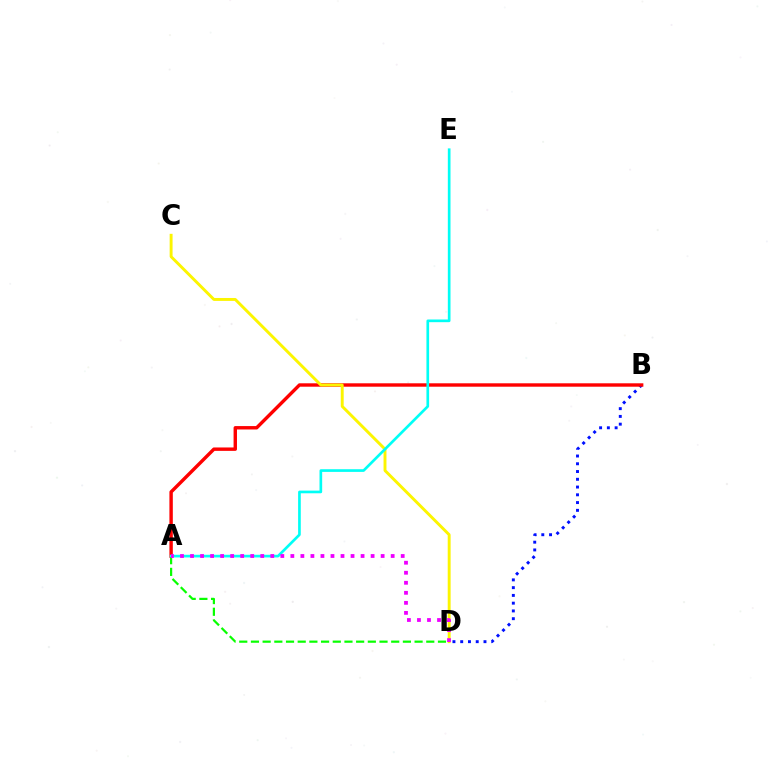{('B', 'D'): [{'color': '#0010ff', 'line_style': 'dotted', 'thickness': 2.11}], ('A', 'D'): [{'color': '#08ff00', 'line_style': 'dashed', 'thickness': 1.59}, {'color': '#ee00ff', 'line_style': 'dotted', 'thickness': 2.73}], ('A', 'B'): [{'color': '#ff0000', 'line_style': 'solid', 'thickness': 2.45}], ('C', 'D'): [{'color': '#fcf500', 'line_style': 'solid', 'thickness': 2.1}], ('A', 'E'): [{'color': '#00fff6', 'line_style': 'solid', 'thickness': 1.93}]}